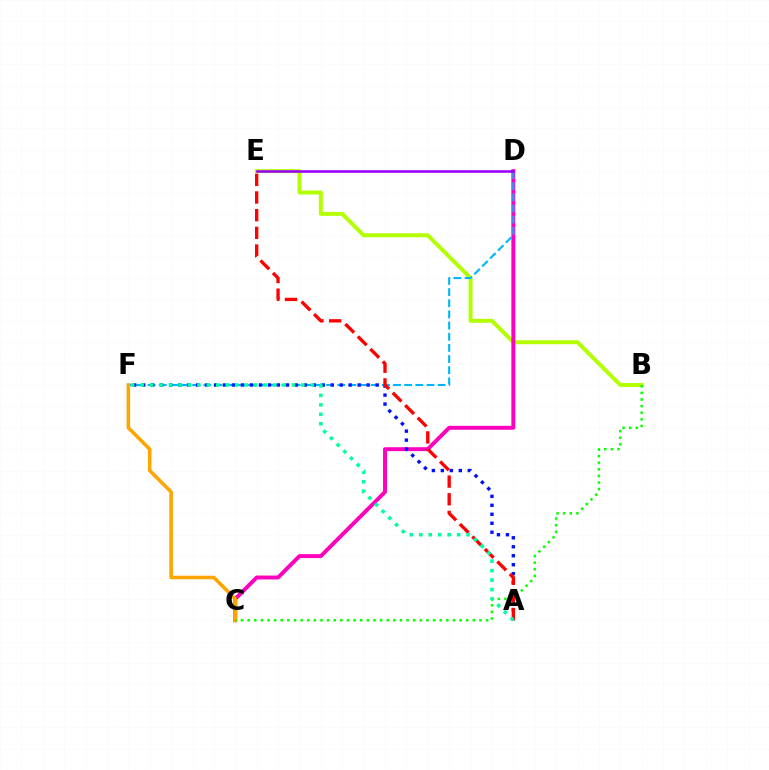{('B', 'E'): [{'color': '#b3ff00', 'line_style': 'solid', 'thickness': 2.85}], ('C', 'D'): [{'color': '#ff00bd', 'line_style': 'solid', 'thickness': 2.82}], ('D', 'F'): [{'color': '#00b5ff', 'line_style': 'dashed', 'thickness': 1.52}], ('D', 'E'): [{'color': '#9b00ff', 'line_style': 'solid', 'thickness': 1.84}], ('C', 'F'): [{'color': '#ffa500', 'line_style': 'solid', 'thickness': 2.56}], ('A', 'F'): [{'color': '#0010ff', 'line_style': 'dotted', 'thickness': 2.44}, {'color': '#00ff9d', 'line_style': 'dotted', 'thickness': 2.57}], ('B', 'C'): [{'color': '#08ff00', 'line_style': 'dotted', 'thickness': 1.8}], ('A', 'E'): [{'color': '#ff0000', 'line_style': 'dashed', 'thickness': 2.4}]}